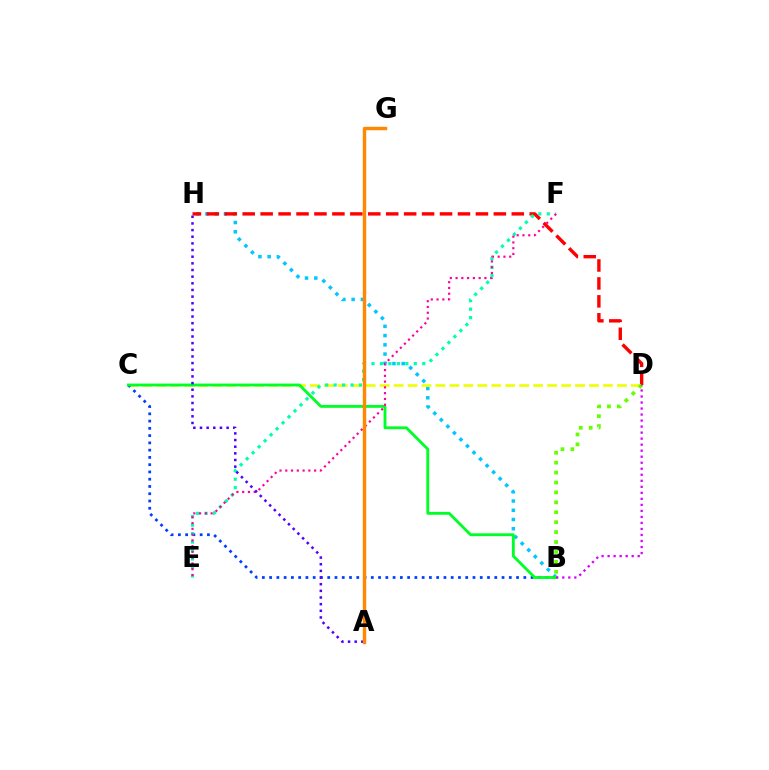{('B', 'H'): [{'color': '#00c7ff', 'line_style': 'dotted', 'thickness': 2.51}], ('C', 'D'): [{'color': '#eeff00', 'line_style': 'dashed', 'thickness': 1.9}], ('B', 'C'): [{'color': '#003fff', 'line_style': 'dotted', 'thickness': 1.97}, {'color': '#00ff27', 'line_style': 'solid', 'thickness': 2.05}], ('D', 'H'): [{'color': '#ff0000', 'line_style': 'dashed', 'thickness': 2.44}], ('E', 'F'): [{'color': '#00ffaf', 'line_style': 'dotted', 'thickness': 2.3}, {'color': '#ff00a0', 'line_style': 'dotted', 'thickness': 1.57}], ('A', 'H'): [{'color': '#4f00ff', 'line_style': 'dotted', 'thickness': 1.81}], ('A', 'G'): [{'color': '#ff8800', 'line_style': 'solid', 'thickness': 2.45}], ('B', 'D'): [{'color': '#66ff00', 'line_style': 'dotted', 'thickness': 2.7}, {'color': '#d600ff', 'line_style': 'dotted', 'thickness': 1.64}]}